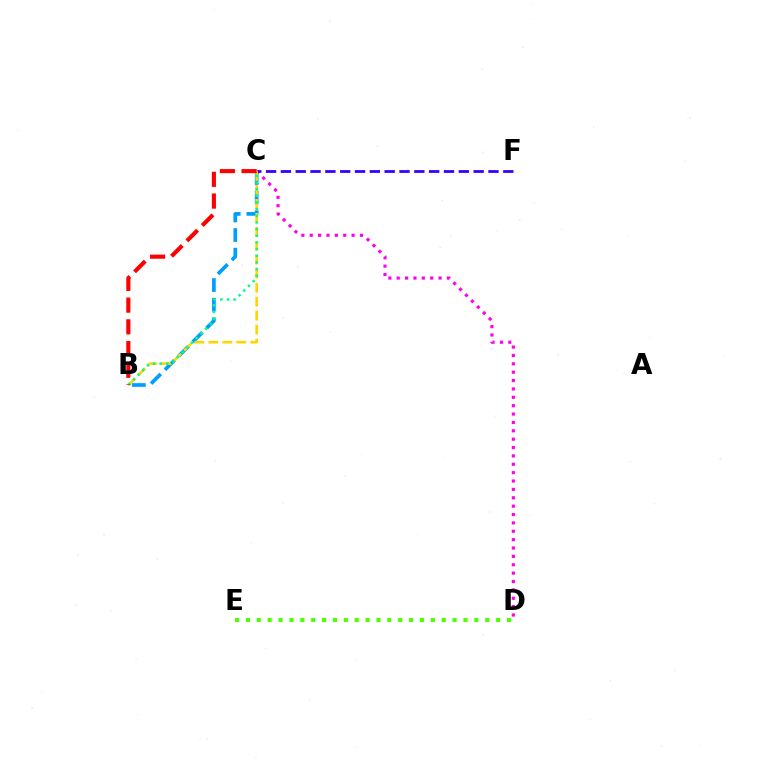{('C', 'D'): [{'color': '#ff00ed', 'line_style': 'dotted', 'thickness': 2.27}], ('B', 'C'): [{'color': '#009eff', 'line_style': 'dashed', 'thickness': 2.67}, {'color': '#ffd500', 'line_style': 'dashed', 'thickness': 1.9}, {'color': '#00ff86', 'line_style': 'dotted', 'thickness': 1.81}, {'color': '#ff0000', 'line_style': 'dashed', 'thickness': 2.95}], ('D', 'E'): [{'color': '#4fff00', 'line_style': 'dotted', 'thickness': 2.96}], ('C', 'F'): [{'color': '#3700ff', 'line_style': 'dashed', 'thickness': 2.01}]}